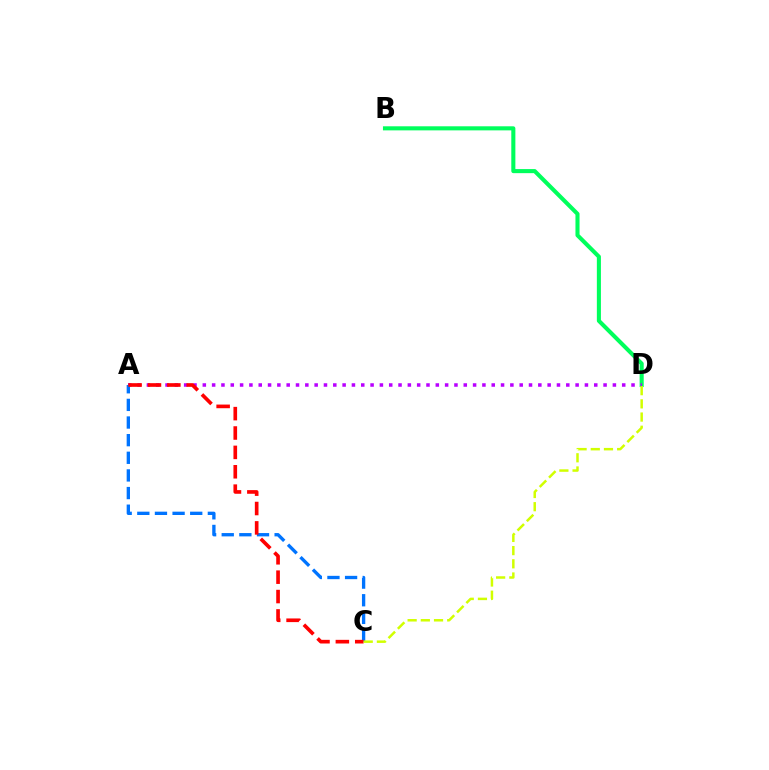{('B', 'D'): [{'color': '#00ff5c', 'line_style': 'solid', 'thickness': 2.94}], ('A', 'D'): [{'color': '#b900ff', 'line_style': 'dotted', 'thickness': 2.53}], ('A', 'C'): [{'color': '#0074ff', 'line_style': 'dashed', 'thickness': 2.4}, {'color': '#ff0000', 'line_style': 'dashed', 'thickness': 2.63}], ('C', 'D'): [{'color': '#d1ff00', 'line_style': 'dashed', 'thickness': 1.79}]}